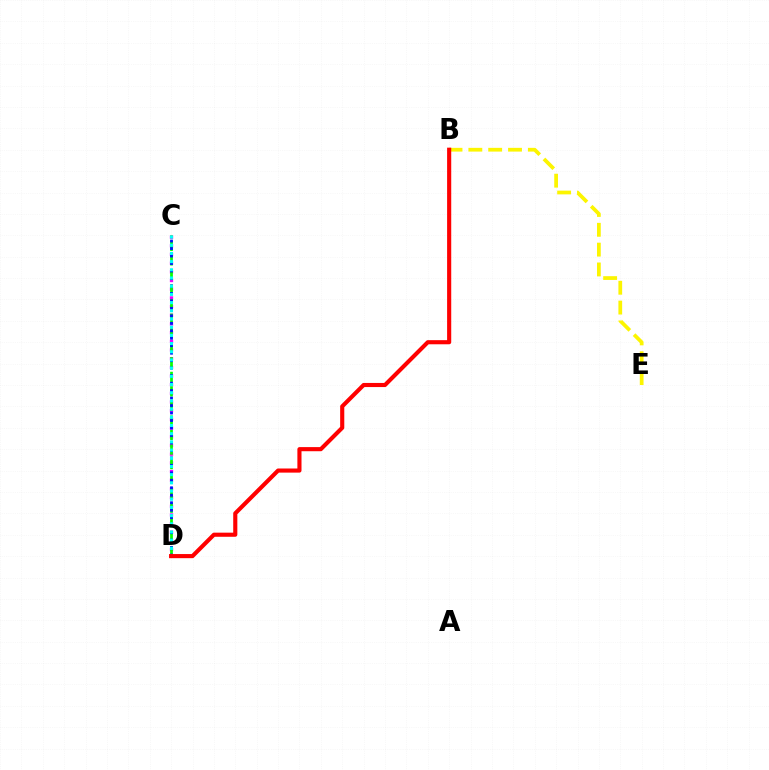{('C', 'D'): [{'color': '#ee00ff', 'line_style': 'dotted', 'thickness': 2.36}, {'color': '#08ff00', 'line_style': 'dashed', 'thickness': 1.98}, {'color': '#0010ff', 'line_style': 'dotted', 'thickness': 2.03}, {'color': '#00fff6', 'line_style': 'dotted', 'thickness': 2.23}], ('B', 'E'): [{'color': '#fcf500', 'line_style': 'dashed', 'thickness': 2.7}], ('B', 'D'): [{'color': '#ff0000', 'line_style': 'solid', 'thickness': 2.97}]}